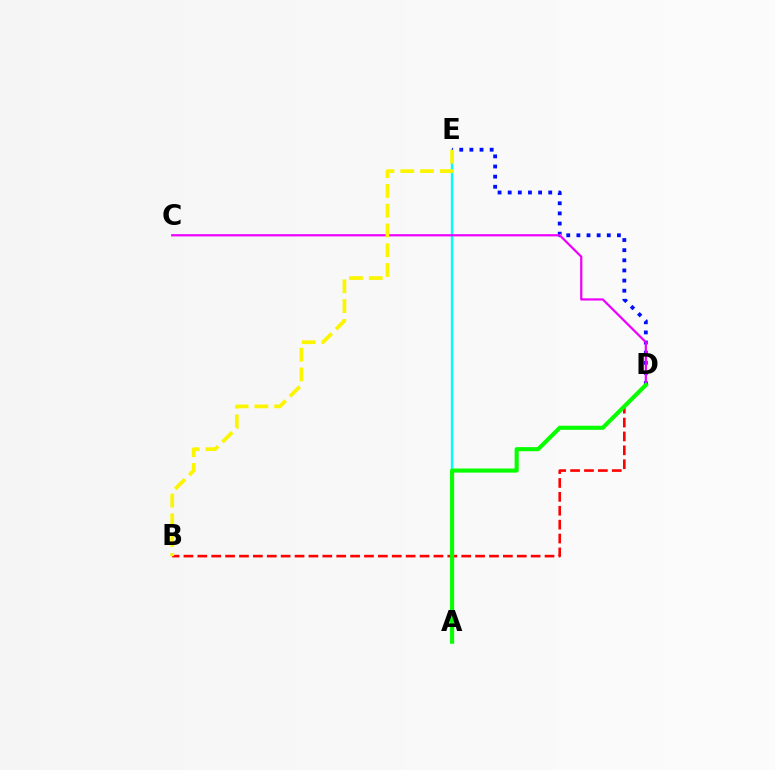{('A', 'E'): [{'color': '#00fff6', 'line_style': 'solid', 'thickness': 1.71}], ('B', 'D'): [{'color': '#ff0000', 'line_style': 'dashed', 'thickness': 1.89}], ('D', 'E'): [{'color': '#0010ff', 'line_style': 'dotted', 'thickness': 2.75}], ('C', 'D'): [{'color': '#ee00ff', 'line_style': 'solid', 'thickness': 1.6}], ('A', 'D'): [{'color': '#08ff00', 'line_style': 'solid', 'thickness': 2.96}], ('B', 'E'): [{'color': '#fcf500', 'line_style': 'dashed', 'thickness': 2.69}]}